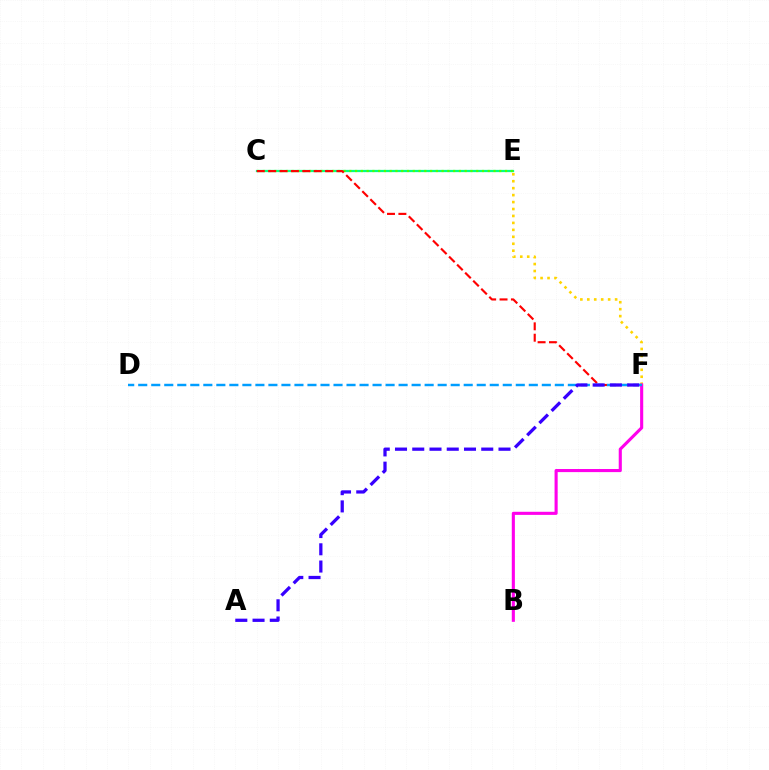{('C', 'E'): [{'color': '#00ff86', 'line_style': 'solid', 'thickness': 1.62}, {'color': '#4fff00', 'line_style': 'dotted', 'thickness': 1.57}], ('E', 'F'): [{'color': '#ffd500', 'line_style': 'dotted', 'thickness': 1.89}], ('B', 'F'): [{'color': '#ff00ed', 'line_style': 'solid', 'thickness': 2.24}], ('C', 'F'): [{'color': '#ff0000', 'line_style': 'dashed', 'thickness': 1.55}], ('D', 'F'): [{'color': '#009eff', 'line_style': 'dashed', 'thickness': 1.77}], ('A', 'F'): [{'color': '#3700ff', 'line_style': 'dashed', 'thickness': 2.34}]}